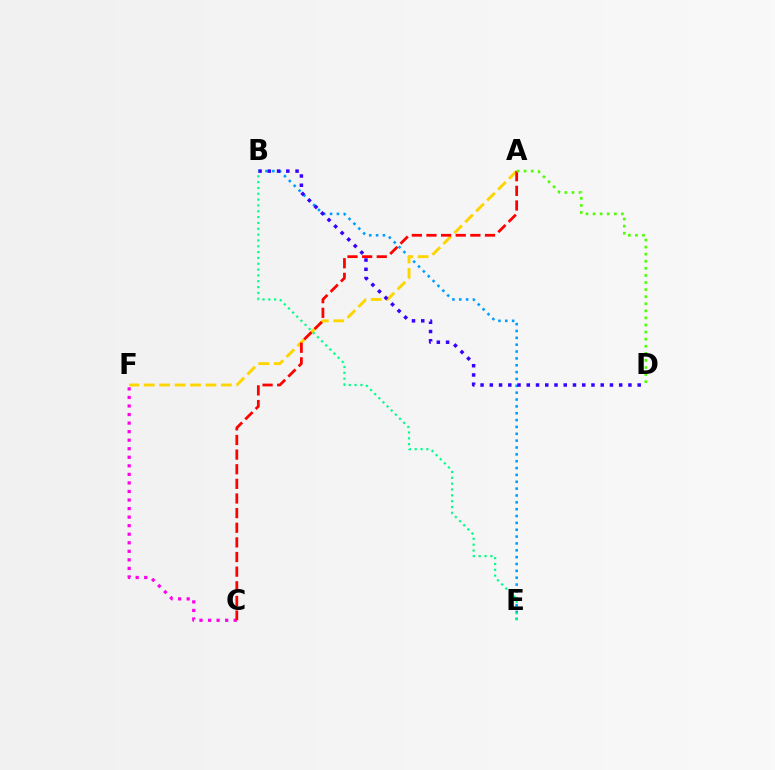{('B', 'E'): [{'color': '#009eff', 'line_style': 'dotted', 'thickness': 1.86}, {'color': '#00ff86', 'line_style': 'dotted', 'thickness': 1.58}], ('A', 'F'): [{'color': '#ffd500', 'line_style': 'dashed', 'thickness': 2.1}], ('C', 'F'): [{'color': '#ff00ed', 'line_style': 'dotted', 'thickness': 2.32}], ('B', 'D'): [{'color': '#3700ff', 'line_style': 'dotted', 'thickness': 2.51}], ('A', 'C'): [{'color': '#ff0000', 'line_style': 'dashed', 'thickness': 1.99}], ('A', 'D'): [{'color': '#4fff00', 'line_style': 'dotted', 'thickness': 1.92}]}